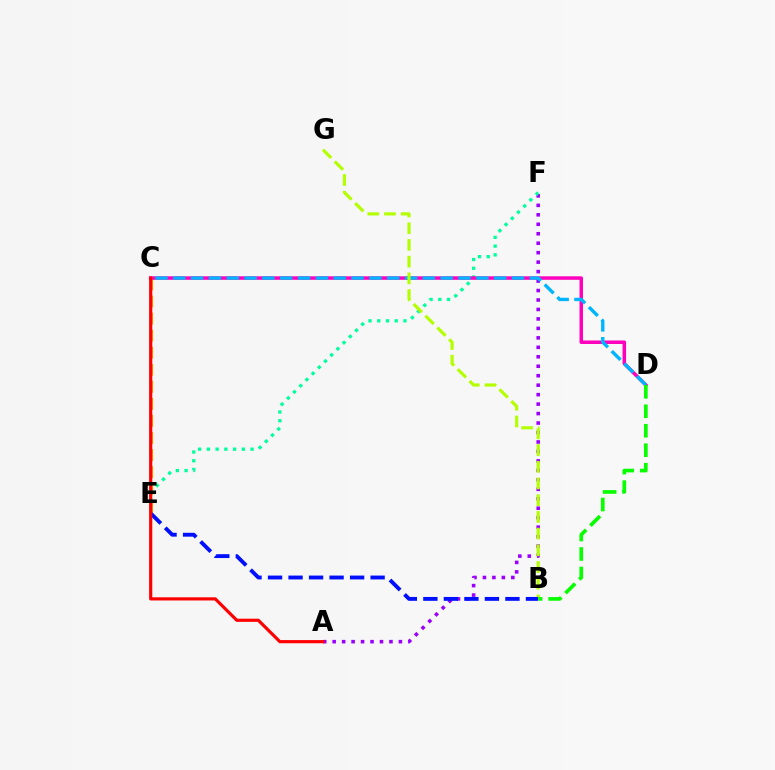{('C', 'E'): [{'color': '#ffa500', 'line_style': 'dashed', 'thickness': 2.32}], ('A', 'F'): [{'color': '#9b00ff', 'line_style': 'dotted', 'thickness': 2.57}], ('E', 'F'): [{'color': '#00ff9d', 'line_style': 'dotted', 'thickness': 2.37}], ('C', 'D'): [{'color': '#ff00bd', 'line_style': 'solid', 'thickness': 2.52}, {'color': '#00b5ff', 'line_style': 'dashed', 'thickness': 2.42}], ('B', 'G'): [{'color': '#b3ff00', 'line_style': 'dashed', 'thickness': 2.27}], ('B', 'E'): [{'color': '#0010ff', 'line_style': 'dashed', 'thickness': 2.79}], ('A', 'C'): [{'color': '#ff0000', 'line_style': 'solid', 'thickness': 2.28}], ('B', 'D'): [{'color': '#08ff00', 'line_style': 'dashed', 'thickness': 2.65}]}